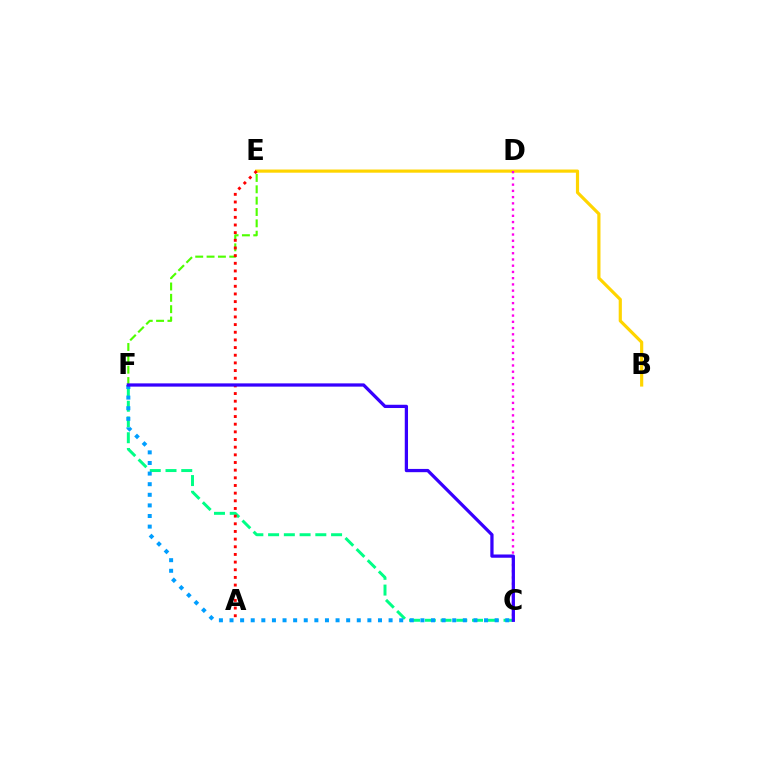{('E', 'F'): [{'color': '#4fff00', 'line_style': 'dashed', 'thickness': 1.54}], ('C', 'F'): [{'color': '#00ff86', 'line_style': 'dashed', 'thickness': 2.14}, {'color': '#009eff', 'line_style': 'dotted', 'thickness': 2.88}, {'color': '#3700ff', 'line_style': 'solid', 'thickness': 2.34}], ('B', 'E'): [{'color': '#ffd500', 'line_style': 'solid', 'thickness': 2.28}], ('A', 'E'): [{'color': '#ff0000', 'line_style': 'dotted', 'thickness': 2.08}], ('C', 'D'): [{'color': '#ff00ed', 'line_style': 'dotted', 'thickness': 1.69}]}